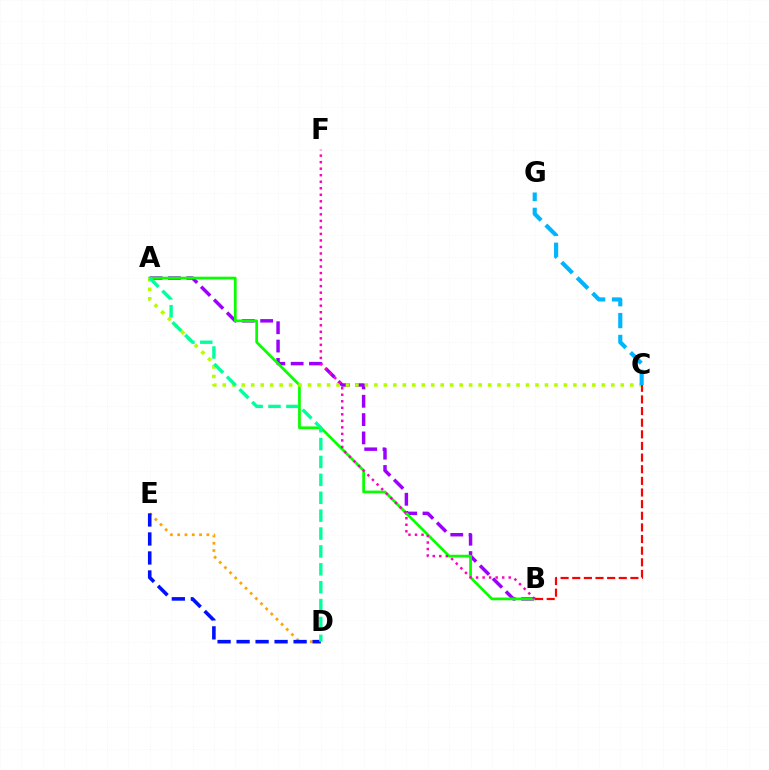{('D', 'E'): [{'color': '#ffa500', 'line_style': 'dotted', 'thickness': 1.98}, {'color': '#0010ff', 'line_style': 'dashed', 'thickness': 2.58}], ('A', 'B'): [{'color': '#9b00ff', 'line_style': 'dashed', 'thickness': 2.49}, {'color': '#08ff00', 'line_style': 'solid', 'thickness': 1.97}], ('A', 'C'): [{'color': '#b3ff00', 'line_style': 'dotted', 'thickness': 2.57}], ('C', 'G'): [{'color': '#00b5ff', 'line_style': 'dashed', 'thickness': 2.97}], ('B', 'C'): [{'color': '#ff0000', 'line_style': 'dashed', 'thickness': 1.58}], ('B', 'F'): [{'color': '#ff00bd', 'line_style': 'dotted', 'thickness': 1.77}], ('A', 'D'): [{'color': '#00ff9d', 'line_style': 'dashed', 'thickness': 2.43}]}